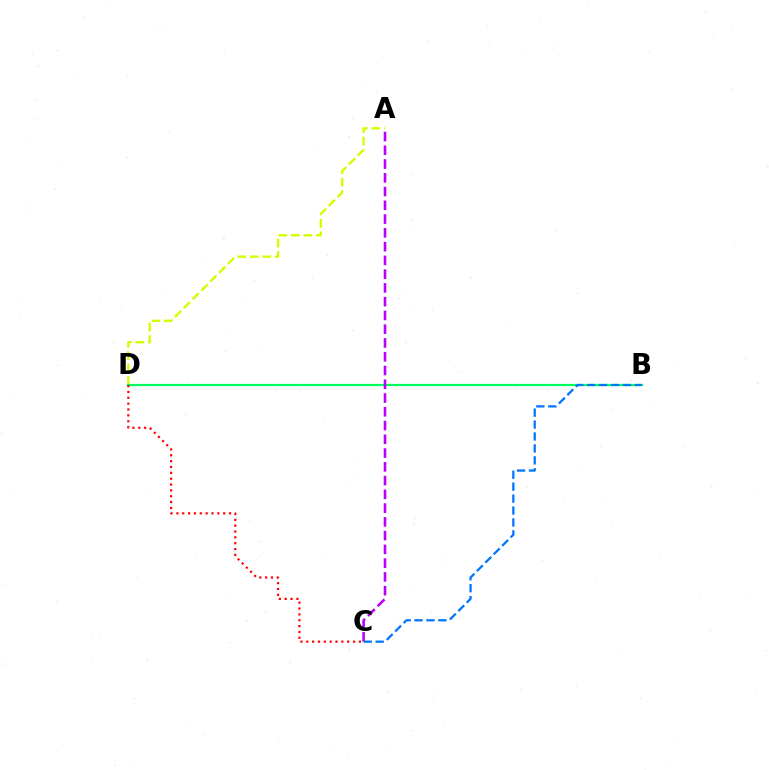{('A', 'D'): [{'color': '#d1ff00', 'line_style': 'dashed', 'thickness': 1.7}], ('B', 'D'): [{'color': '#00ff5c', 'line_style': 'solid', 'thickness': 1.6}], ('A', 'C'): [{'color': '#b900ff', 'line_style': 'dashed', 'thickness': 1.87}], ('C', 'D'): [{'color': '#ff0000', 'line_style': 'dotted', 'thickness': 1.59}], ('B', 'C'): [{'color': '#0074ff', 'line_style': 'dashed', 'thickness': 1.62}]}